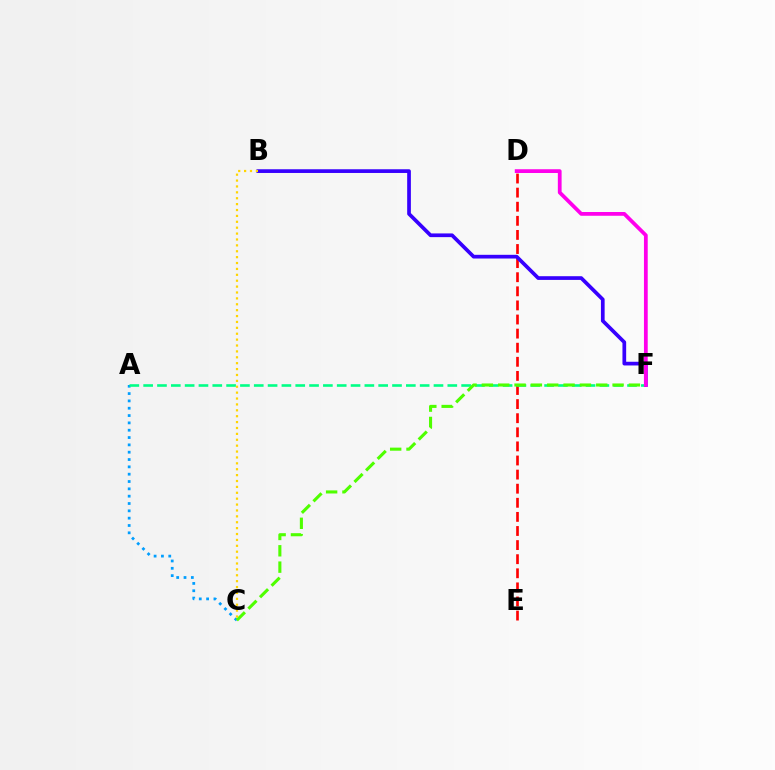{('D', 'E'): [{'color': '#ff0000', 'line_style': 'dashed', 'thickness': 1.92}], ('A', 'C'): [{'color': '#009eff', 'line_style': 'dotted', 'thickness': 1.99}], ('A', 'F'): [{'color': '#00ff86', 'line_style': 'dashed', 'thickness': 1.88}], ('C', 'F'): [{'color': '#4fff00', 'line_style': 'dashed', 'thickness': 2.22}], ('B', 'F'): [{'color': '#3700ff', 'line_style': 'solid', 'thickness': 2.67}], ('B', 'C'): [{'color': '#ffd500', 'line_style': 'dotted', 'thickness': 1.6}], ('D', 'F'): [{'color': '#ff00ed', 'line_style': 'solid', 'thickness': 2.71}]}